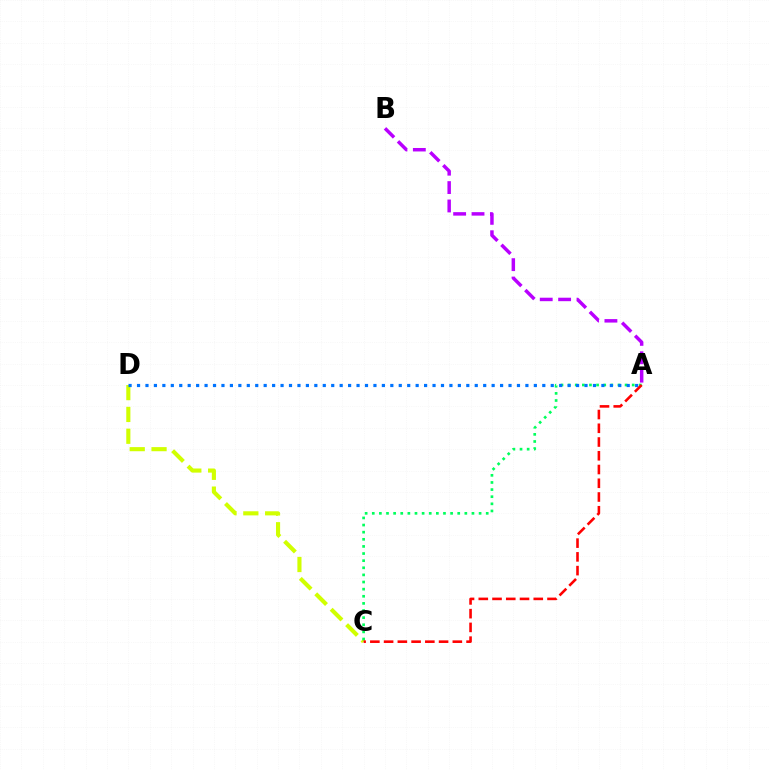{('C', 'D'): [{'color': '#d1ff00', 'line_style': 'dashed', 'thickness': 2.96}], ('A', 'C'): [{'color': '#00ff5c', 'line_style': 'dotted', 'thickness': 1.94}, {'color': '#ff0000', 'line_style': 'dashed', 'thickness': 1.87}], ('A', 'D'): [{'color': '#0074ff', 'line_style': 'dotted', 'thickness': 2.29}], ('A', 'B'): [{'color': '#b900ff', 'line_style': 'dashed', 'thickness': 2.5}]}